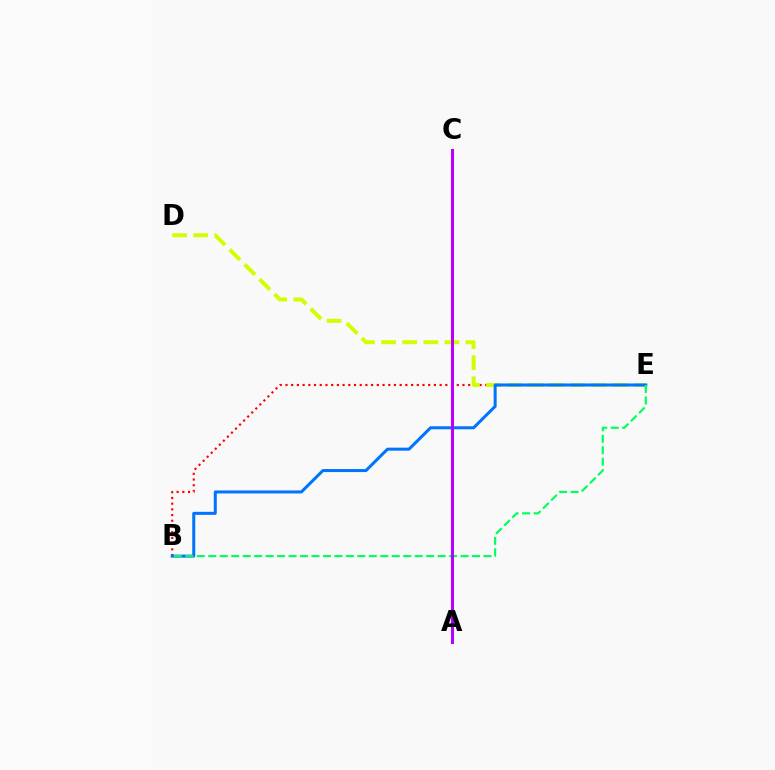{('B', 'E'): [{'color': '#ff0000', 'line_style': 'dotted', 'thickness': 1.55}, {'color': '#0074ff', 'line_style': 'solid', 'thickness': 2.18}, {'color': '#00ff5c', 'line_style': 'dashed', 'thickness': 1.56}], ('D', 'E'): [{'color': '#d1ff00', 'line_style': 'dashed', 'thickness': 2.87}], ('A', 'C'): [{'color': '#b900ff', 'line_style': 'solid', 'thickness': 2.18}]}